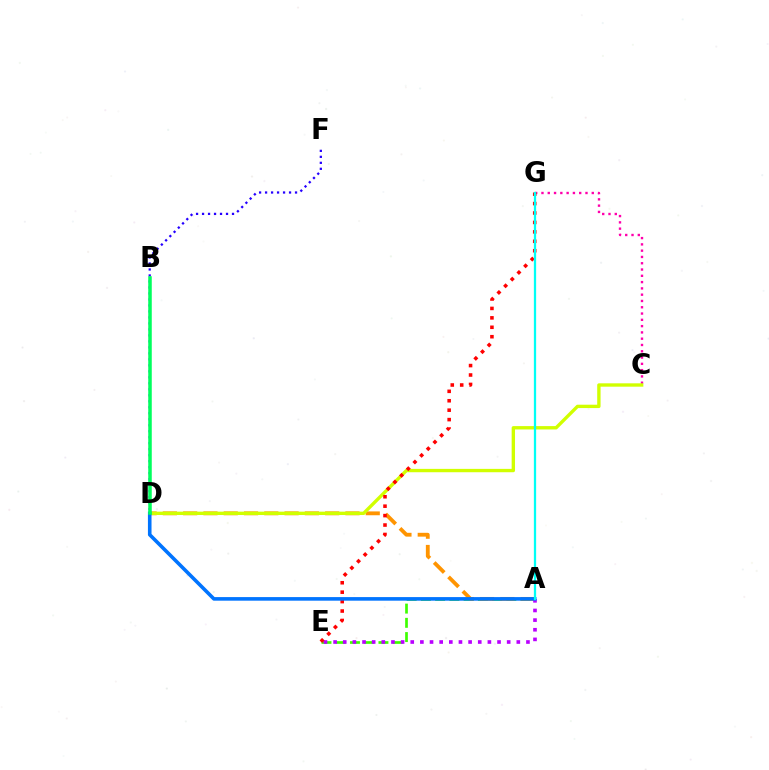{('D', 'F'): [{'color': '#2500ff', 'line_style': 'dotted', 'thickness': 1.63}], ('A', 'E'): [{'color': '#3dff00', 'line_style': 'dashed', 'thickness': 1.93}, {'color': '#b900ff', 'line_style': 'dotted', 'thickness': 2.62}], ('C', 'G'): [{'color': '#ff00ac', 'line_style': 'dotted', 'thickness': 1.71}], ('A', 'D'): [{'color': '#ff9400', 'line_style': 'dashed', 'thickness': 2.76}, {'color': '#0074ff', 'line_style': 'solid', 'thickness': 2.59}], ('C', 'D'): [{'color': '#d1ff00', 'line_style': 'solid', 'thickness': 2.42}], ('E', 'G'): [{'color': '#ff0000', 'line_style': 'dotted', 'thickness': 2.56}], ('B', 'D'): [{'color': '#00ff5c', 'line_style': 'solid', 'thickness': 2.53}], ('A', 'G'): [{'color': '#00fff6', 'line_style': 'solid', 'thickness': 1.63}]}